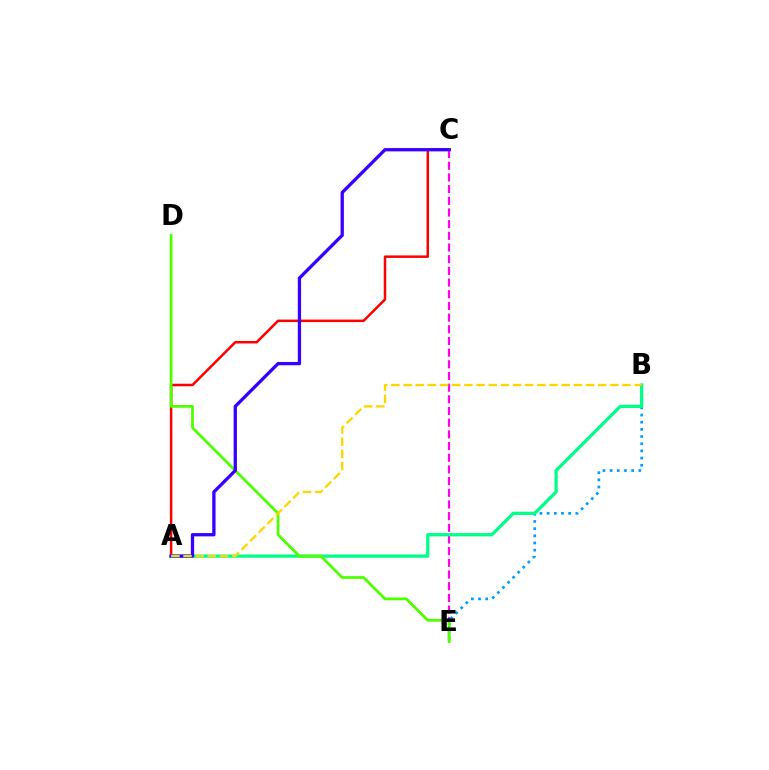{('A', 'C'): [{'color': '#ff0000', 'line_style': 'solid', 'thickness': 1.81}, {'color': '#3700ff', 'line_style': 'solid', 'thickness': 2.37}], ('C', 'E'): [{'color': '#ff00ed', 'line_style': 'dashed', 'thickness': 1.59}], ('B', 'E'): [{'color': '#009eff', 'line_style': 'dotted', 'thickness': 1.95}], ('A', 'B'): [{'color': '#00ff86', 'line_style': 'solid', 'thickness': 2.34}, {'color': '#ffd500', 'line_style': 'dashed', 'thickness': 1.65}], ('D', 'E'): [{'color': '#4fff00', 'line_style': 'solid', 'thickness': 2.0}]}